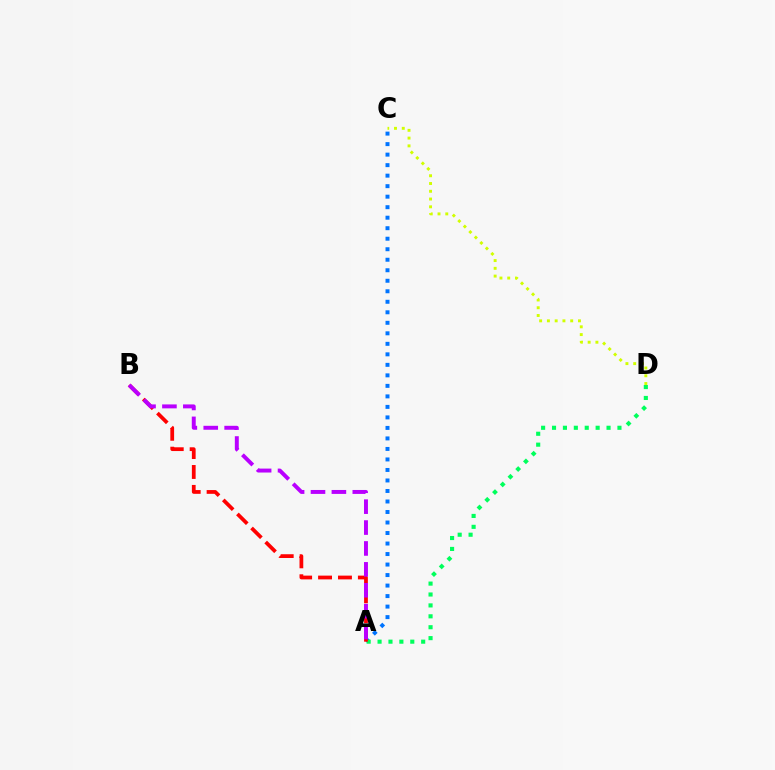{('A', 'C'): [{'color': '#0074ff', 'line_style': 'dotted', 'thickness': 2.86}], ('C', 'D'): [{'color': '#d1ff00', 'line_style': 'dotted', 'thickness': 2.11}], ('A', 'D'): [{'color': '#00ff5c', 'line_style': 'dotted', 'thickness': 2.96}], ('A', 'B'): [{'color': '#ff0000', 'line_style': 'dashed', 'thickness': 2.7}, {'color': '#b900ff', 'line_style': 'dashed', 'thickness': 2.84}]}